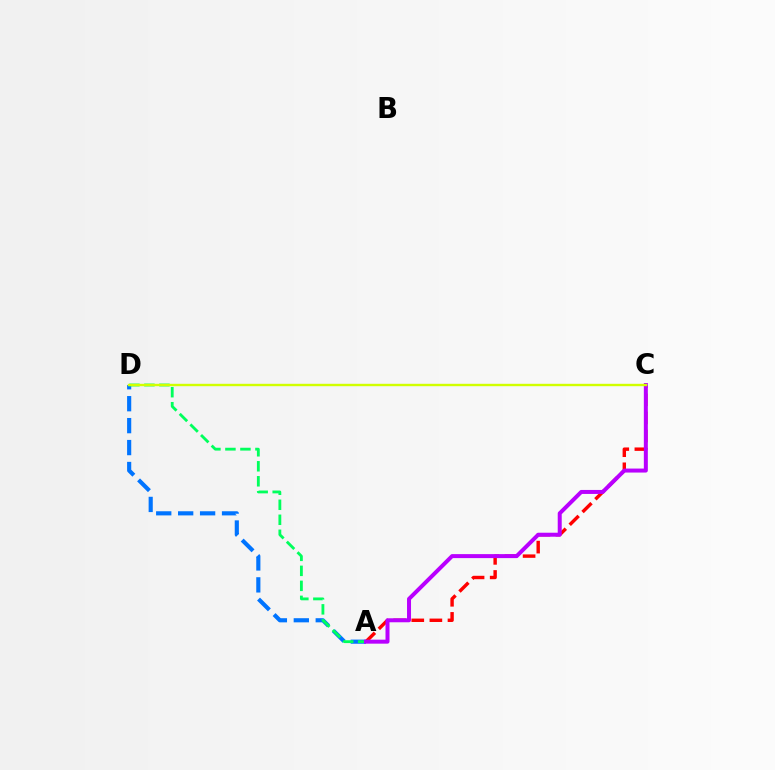{('A', 'D'): [{'color': '#0074ff', 'line_style': 'dashed', 'thickness': 2.98}, {'color': '#00ff5c', 'line_style': 'dashed', 'thickness': 2.04}], ('A', 'C'): [{'color': '#ff0000', 'line_style': 'dashed', 'thickness': 2.46}, {'color': '#b900ff', 'line_style': 'solid', 'thickness': 2.87}], ('C', 'D'): [{'color': '#d1ff00', 'line_style': 'solid', 'thickness': 1.72}]}